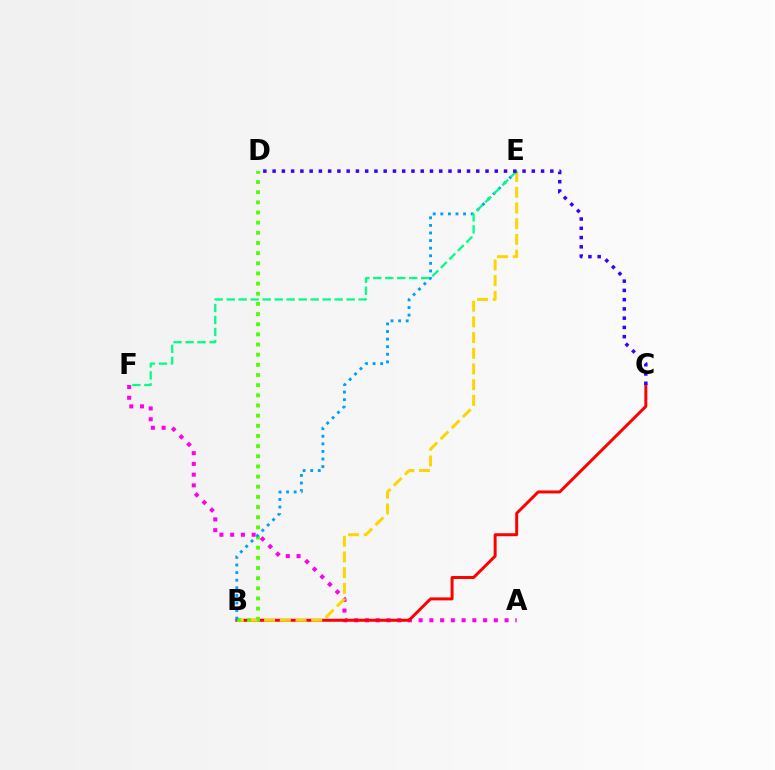{('A', 'F'): [{'color': '#ff00ed', 'line_style': 'dotted', 'thickness': 2.92}], ('B', 'C'): [{'color': '#ff0000', 'line_style': 'solid', 'thickness': 2.14}], ('B', 'E'): [{'color': '#ffd500', 'line_style': 'dashed', 'thickness': 2.13}, {'color': '#009eff', 'line_style': 'dotted', 'thickness': 2.06}], ('B', 'D'): [{'color': '#4fff00', 'line_style': 'dotted', 'thickness': 2.76}], ('E', 'F'): [{'color': '#00ff86', 'line_style': 'dashed', 'thickness': 1.63}], ('C', 'D'): [{'color': '#3700ff', 'line_style': 'dotted', 'thickness': 2.52}]}